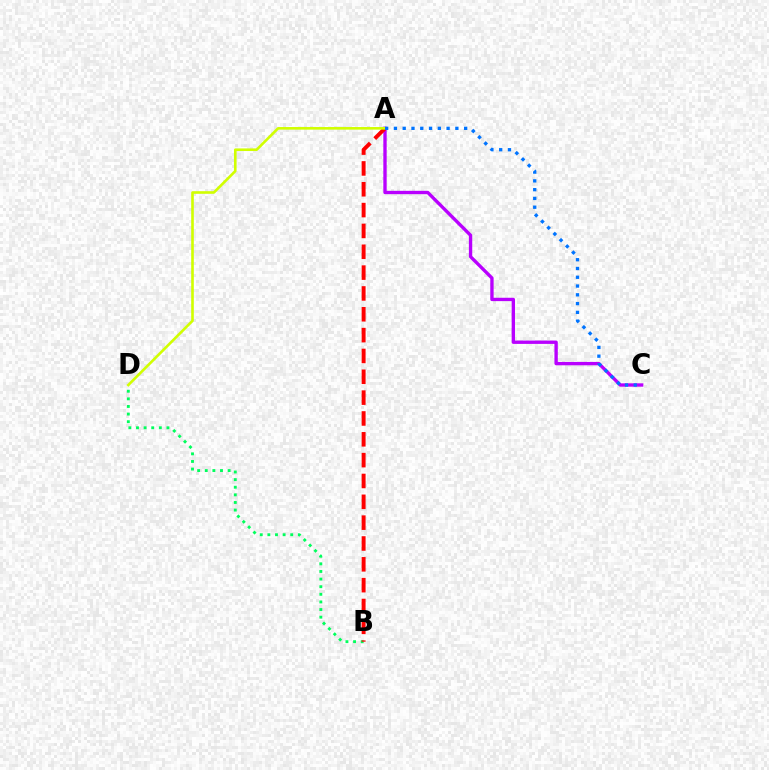{('A', 'C'): [{'color': '#b900ff', 'line_style': 'solid', 'thickness': 2.41}, {'color': '#0074ff', 'line_style': 'dotted', 'thickness': 2.38}], ('B', 'D'): [{'color': '#00ff5c', 'line_style': 'dotted', 'thickness': 2.07}], ('A', 'B'): [{'color': '#ff0000', 'line_style': 'dashed', 'thickness': 2.83}], ('A', 'D'): [{'color': '#d1ff00', 'line_style': 'solid', 'thickness': 1.88}]}